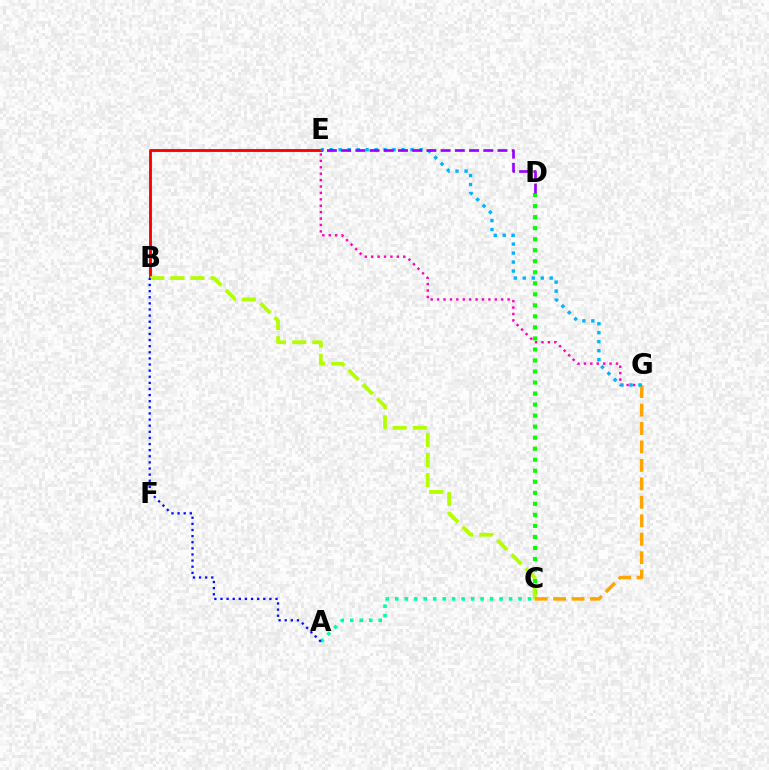{('C', 'D'): [{'color': '#08ff00', 'line_style': 'dotted', 'thickness': 3.0}], ('E', 'G'): [{'color': '#ff00bd', 'line_style': 'dotted', 'thickness': 1.74}, {'color': '#00b5ff', 'line_style': 'dotted', 'thickness': 2.44}], ('B', 'E'): [{'color': '#ff0000', 'line_style': 'solid', 'thickness': 2.07}], ('B', 'C'): [{'color': '#b3ff00', 'line_style': 'dashed', 'thickness': 2.73}], ('A', 'C'): [{'color': '#00ff9d', 'line_style': 'dotted', 'thickness': 2.58}], ('C', 'G'): [{'color': '#ffa500', 'line_style': 'dashed', 'thickness': 2.51}], ('A', 'B'): [{'color': '#0010ff', 'line_style': 'dotted', 'thickness': 1.66}], ('D', 'E'): [{'color': '#9b00ff', 'line_style': 'dashed', 'thickness': 1.93}]}